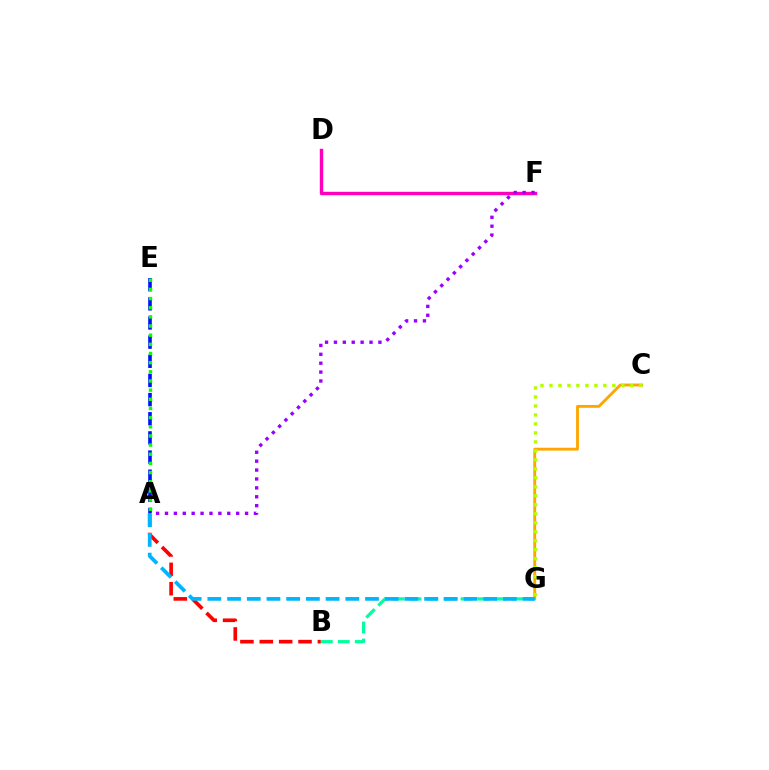{('D', 'F'): [{'color': '#ff00bd', 'line_style': 'solid', 'thickness': 2.45}], ('C', 'G'): [{'color': '#ffa500', 'line_style': 'solid', 'thickness': 2.05}, {'color': '#b3ff00', 'line_style': 'dotted', 'thickness': 2.44}], ('A', 'F'): [{'color': '#9b00ff', 'line_style': 'dotted', 'thickness': 2.42}], ('A', 'E'): [{'color': '#0010ff', 'line_style': 'dashed', 'thickness': 2.6}, {'color': '#08ff00', 'line_style': 'dotted', 'thickness': 2.49}], ('A', 'B'): [{'color': '#ff0000', 'line_style': 'dashed', 'thickness': 2.63}], ('B', 'G'): [{'color': '#00ff9d', 'line_style': 'dashed', 'thickness': 2.31}], ('A', 'G'): [{'color': '#00b5ff', 'line_style': 'dashed', 'thickness': 2.68}]}